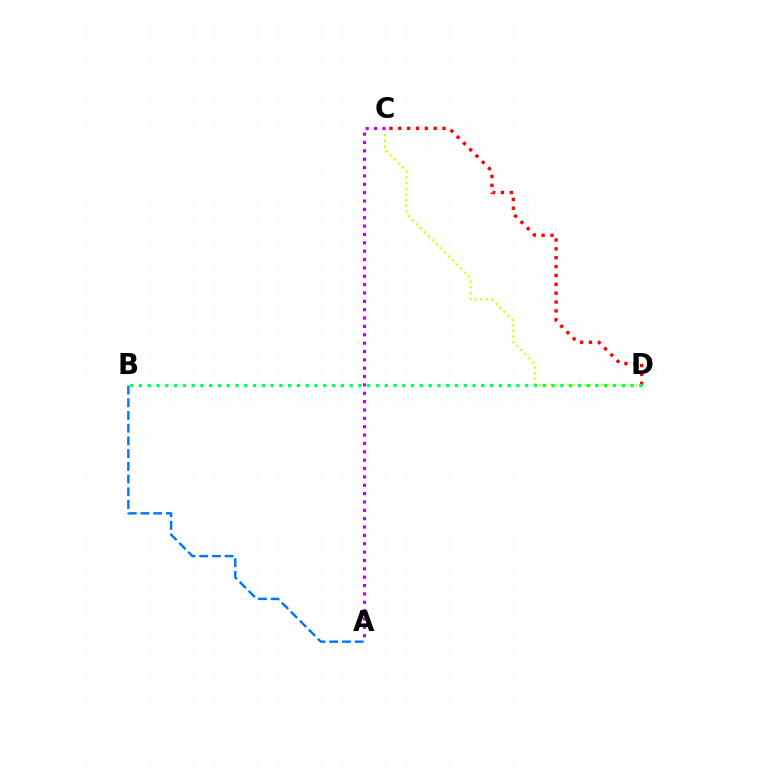{('A', 'B'): [{'color': '#0074ff', 'line_style': 'dashed', 'thickness': 1.73}], ('C', 'D'): [{'color': '#d1ff00', 'line_style': 'dotted', 'thickness': 1.54}, {'color': '#ff0000', 'line_style': 'dotted', 'thickness': 2.41}], ('A', 'C'): [{'color': '#b900ff', 'line_style': 'dotted', 'thickness': 2.27}], ('B', 'D'): [{'color': '#00ff5c', 'line_style': 'dotted', 'thickness': 2.39}]}